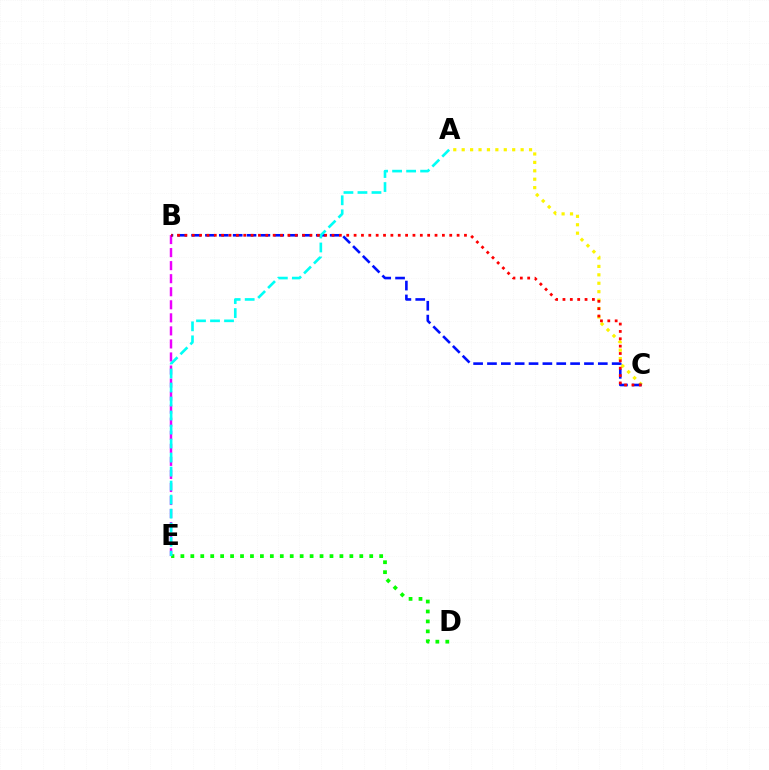{('A', 'C'): [{'color': '#fcf500', 'line_style': 'dotted', 'thickness': 2.29}], ('D', 'E'): [{'color': '#08ff00', 'line_style': 'dotted', 'thickness': 2.7}], ('B', 'E'): [{'color': '#ee00ff', 'line_style': 'dashed', 'thickness': 1.77}], ('B', 'C'): [{'color': '#0010ff', 'line_style': 'dashed', 'thickness': 1.88}, {'color': '#ff0000', 'line_style': 'dotted', 'thickness': 2.0}], ('A', 'E'): [{'color': '#00fff6', 'line_style': 'dashed', 'thickness': 1.9}]}